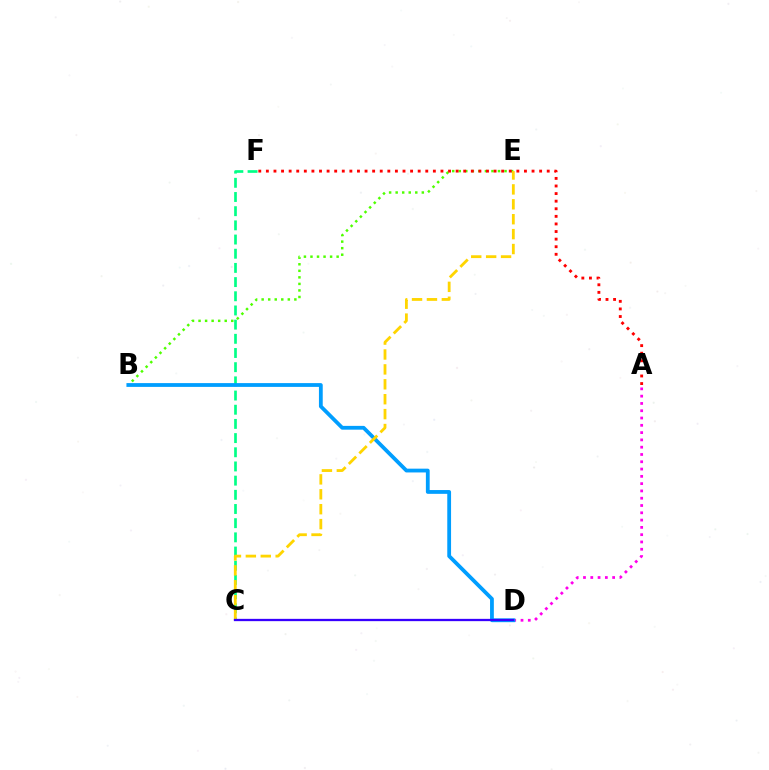{('B', 'E'): [{'color': '#4fff00', 'line_style': 'dotted', 'thickness': 1.78}], ('A', 'D'): [{'color': '#ff00ed', 'line_style': 'dotted', 'thickness': 1.98}], ('C', 'F'): [{'color': '#00ff86', 'line_style': 'dashed', 'thickness': 1.93}], ('B', 'D'): [{'color': '#009eff', 'line_style': 'solid', 'thickness': 2.73}], ('C', 'E'): [{'color': '#ffd500', 'line_style': 'dashed', 'thickness': 2.03}], ('A', 'F'): [{'color': '#ff0000', 'line_style': 'dotted', 'thickness': 2.06}], ('C', 'D'): [{'color': '#3700ff', 'line_style': 'solid', 'thickness': 1.65}]}